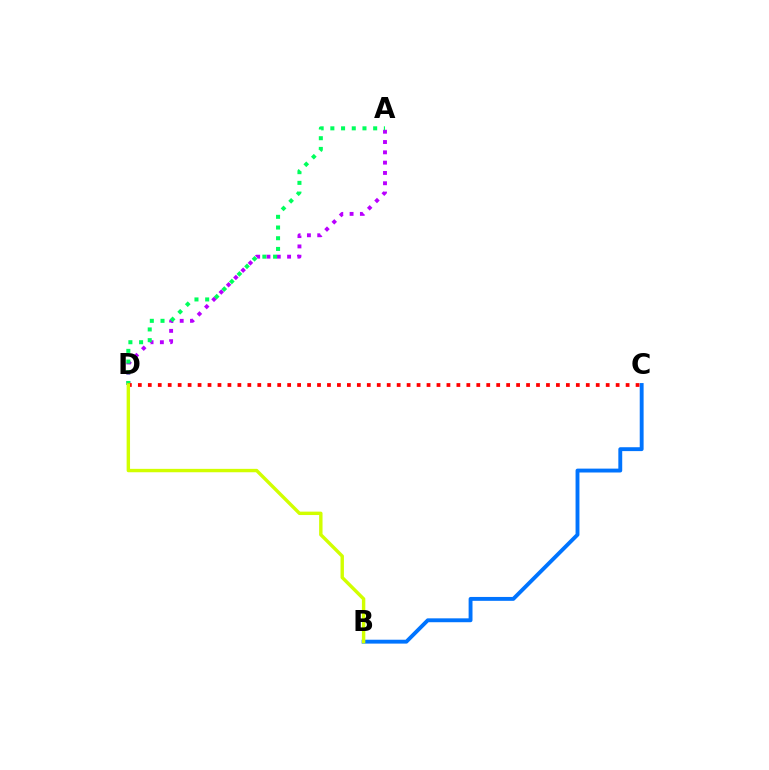{('A', 'D'): [{'color': '#b900ff', 'line_style': 'dotted', 'thickness': 2.8}, {'color': '#00ff5c', 'line_style': 'dotted', 'thickness': 2.91}], ('B', 'C'): [{'color': '#0074ff', 'line_style': 'solid', 'thickness': 2.79}], ('C', 'D'): [{'color': '#ff0000', 'line_style': 'dotted', 'thickness': 2.7}], ('B', 'D'): [{'color': '#d1ff00', 'line_style': 'solid', 'thickness': 2.45}]}